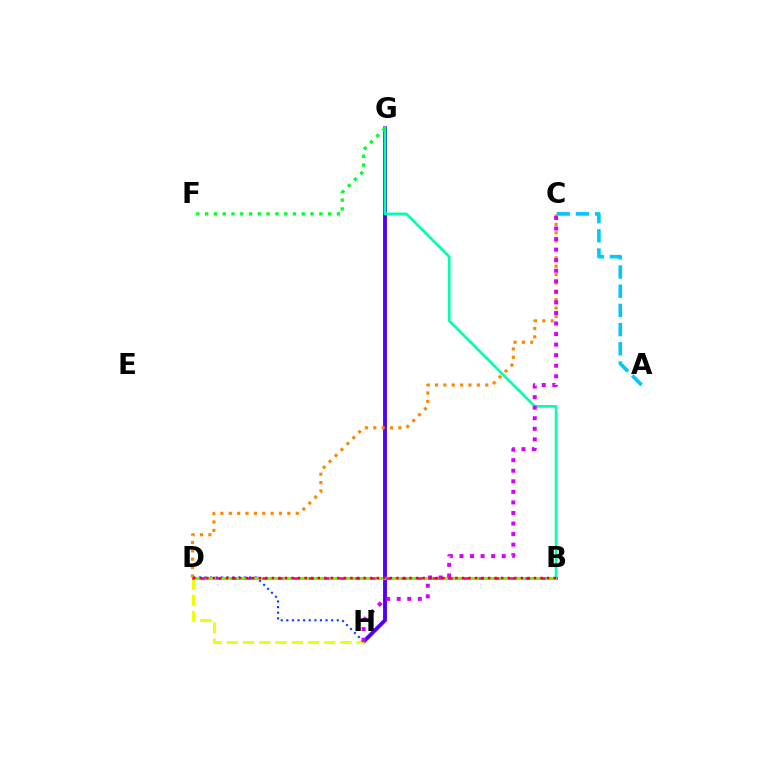{('G', 'H'): [{'color': '#4f00ff', 'line_style': 'solid', 'thickness': 2.78}], ('B', 'G'): [{'color': '#00ffaf', 'line_style': 'solid', 'thickness': 1.94}], ('D', 'H'): [{'color': '#eeff00', 'line_style': 'dashed', 'thickness': 2.2}, {'color': '#003fff', 'line_style': 'dotted', 'thickness': 1.52}], ('A', 'C'): [{'color': '#00c7ff', 'line_style': 'dashed', 'thickness': 2.61}], ('B', 'D'): [{'color': '#ff00a0', 'line_style': 'solid', 'thickness': 1.91}, {'color': '#66ff00', 'line_style': 'dashed', 'thickness': 2.1}, {'color': '#ff0000', 'line_style': 'dotted', 'thickness': 1.78}], ('F', 'G'): [{'color': '#00ff27', 'line_style': 'dotted', 'thickness': 2.39}], ('C', 'D'): [{'color': '#ff8800', 'line_style': 'dotted', 'thickness': 2.27}], ('C', 'H'): [{'color': '#d600ff', 'line_style': 'dotted', 'thickness': 2.87}]}